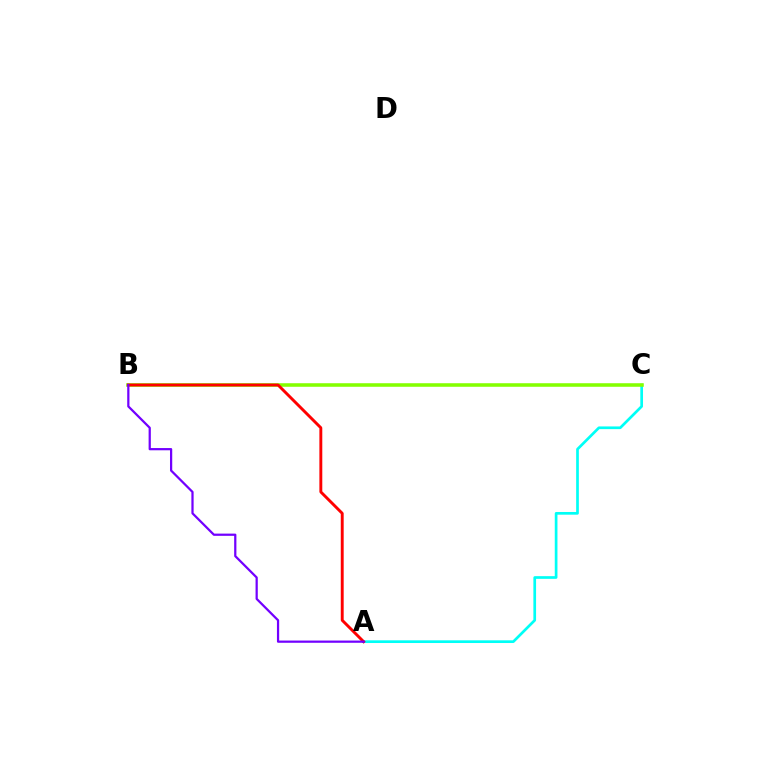{('A', 'C'): [{'color': '#00fff6', 'line_style': 'solid', 'thickness': 1.94}], ('B', 'C'): [{'color': '#84ff00', 'line_style': 'solid', 'thickness': 2.56}], ('A', 'B'): [{'color': '#ff0000', 'line_style': 'solid', 'thickness': 2.09}, {'color': '#7200ff', 'line_style': 'solid', 'thickness': 1.61}]}